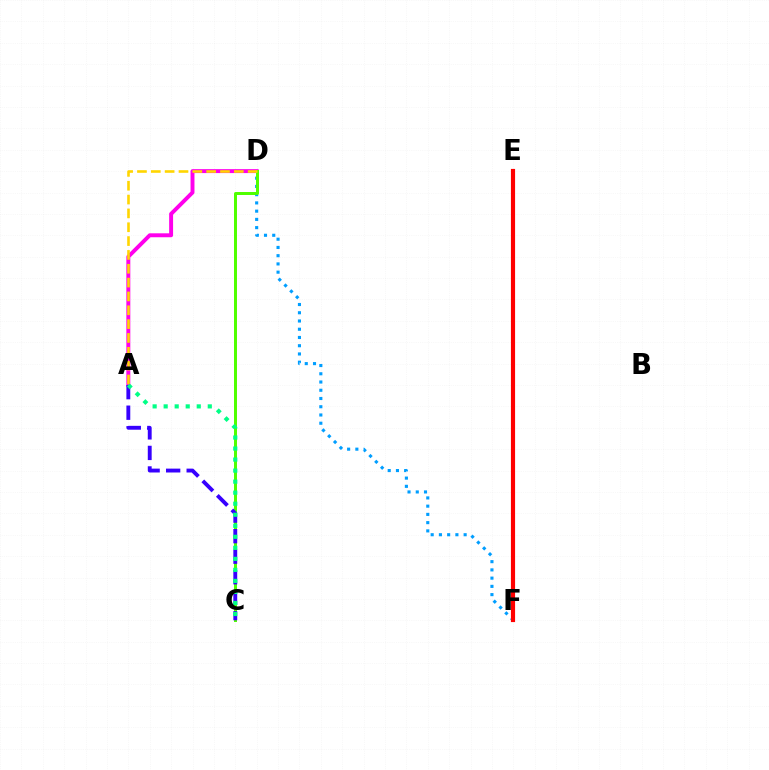{('A', 'D'): [{'color': '#ff00ed', 'line_style': 'solid', 'thickness': 2.83}, {'color': '#ffd500', 'line_style': 'dashed', 'thickness': 1.88}], ('D', 'F'): [{'color': '#009eff', 'line_style': 'dotted', 'thickness': 2.24}], ('E', 'F'): [{'color': '#ff0000', 'line_style': 'solid', 'thickness': 2.99}], ('C', 'D'): [{'color': '#4fff00', 'line_style': 'solid', 'thickness': 2.15}], ('A', 'C'): [{'color': '#3700ff', 'line_style': 'dashed', 'thickness': 2.79}, {'color': '#00ff86', 'line_style': 'dotted', 'thickness': 3.0}]}